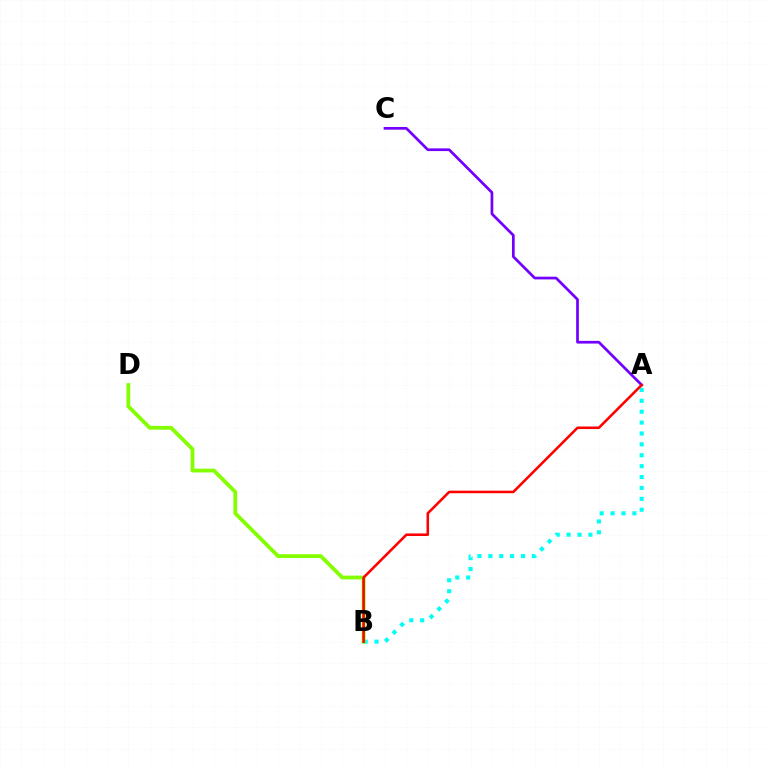{('A', 'B'): [{'color': '#00fff6', 'line_style': 'dotted', 'thickness': 2.96}, {'color': '#ff0000', 'line_style': 'solid', 'thickness': 1.85}], ('B', 'D'): [{'color': '#84ff00', 'line_style': 'solid', 'thickness': 2.73}], ('A', 'C'): [{'color': '#7200ff', 'line_style': 'solid', 'thickness': 1.95}]}